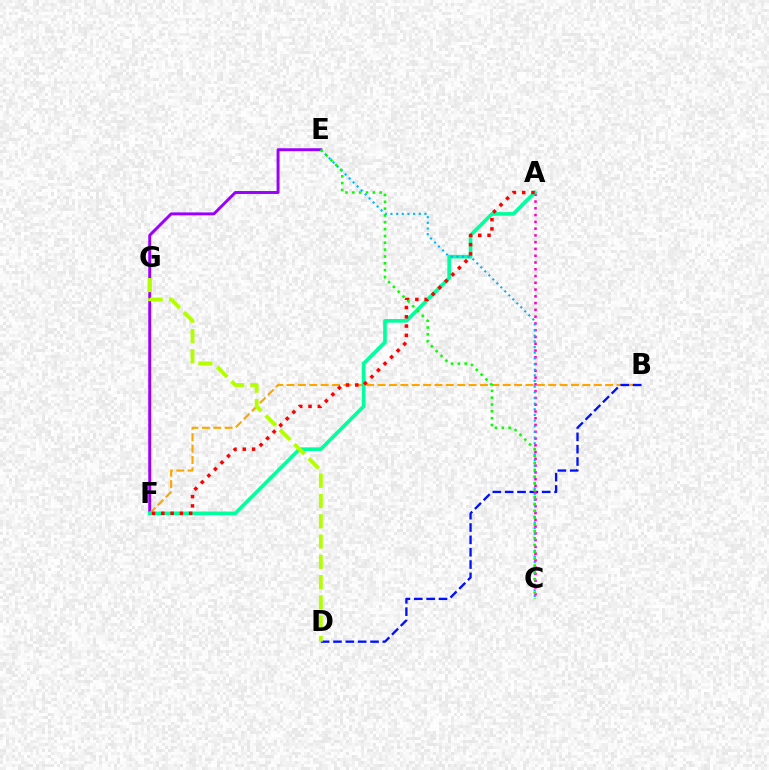{('E', 'F'): [{'color': '#9b00ff', 'line_style': 'solid', 'thickness': 2.13}], ('B', 'F'): [{'color': '#ffa500', 'line_style': 'dashed', 'thickness': 1.55}], ('B', 'D'): [{'color': '#0010ff', 'line_style': 'dashed', 'thickness': 1.68}], ('A', 'C'): [{'color': '#ff00bd', 'line_style': 'dotted', 'thickness': 1.84}], ('A', 'F'): [{'color': '#00ff9d', 'line_style': 'solid', 'thickness': 2.6}, {'color': '#ff0000', 'line_style': 'dotted', 'thickness': 2.52}], ('C', 'E'): [{'color': '#00b5ff', 'line_style': 'dotted', 'thickness': 1.54}, {'color': '#08ff00', 'line_style': 'dotted', 'thickness': 1.86}], ('D', 'G'): [{'color': '#b3ff00', 'line_style': 'dashed', 'thickness': 2.75}]}